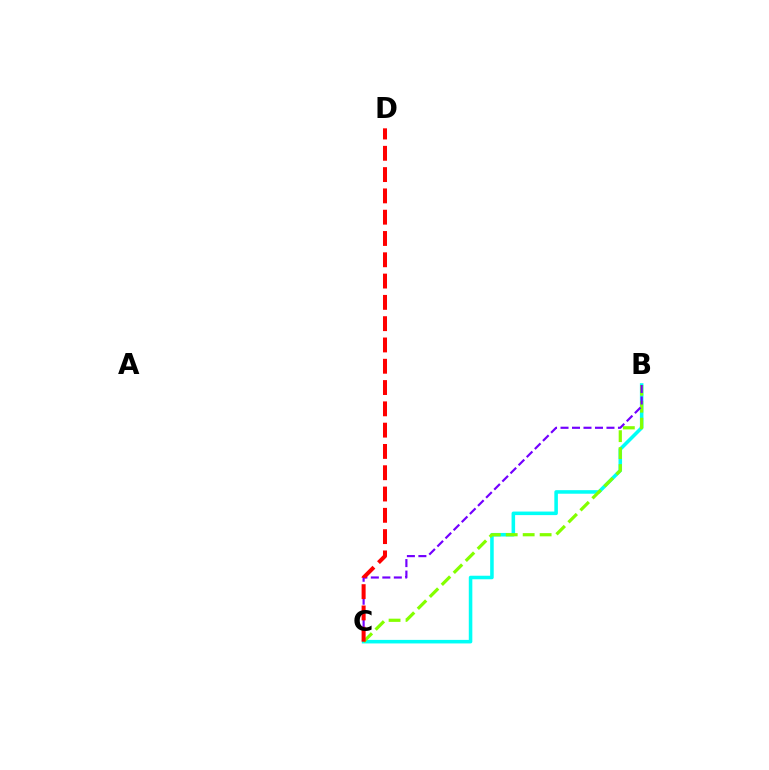{('B', 'C'): [{'color': '#00fff6', 'line_style': 'solid', 'thickness': 2.56}, {'color': '#84ff00', 'line_style': 'dashed', 'thickness': 2.3}, {'color': '#7200ff', 'line_style': 'dashed', 'thickness': 1.56}], ('C', 'D'): [{'color': '#ff0000', 'line_style': 'dashed', 'thickness': 2.89}]}